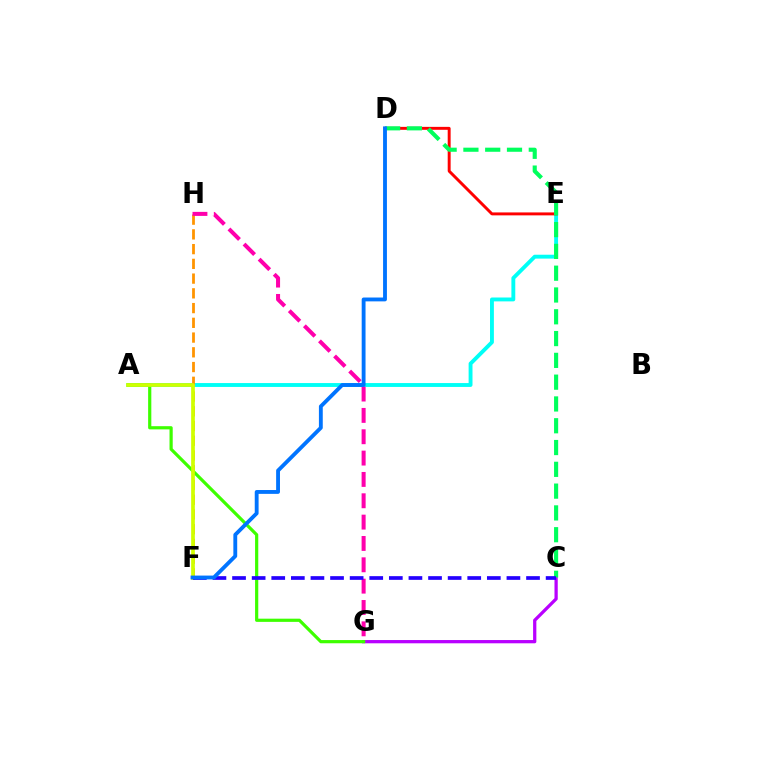{('A', 'E'): [{'color': '#00fff6', 'line_style': 'solid', 'thickness': 2.79}], ('D', 'E'): [{'color': '#ff0000', 'line_style': 'solid', 'thickness': 2.11}], ('C', 'G'): [{'color': '#b900ff', 'line_style': 'solid', 'thickness': 2.34}], ('C', 'D'): [{'color': '#00ff5c', 'line_style': 'dashed', 'thickness': 2.96}], ('F', 'H'): [{'color': '#ff9400', 'line_style': 'dashed', 'thickness': 2.0}], ('A', 'G'): [{'color': '#3dff00', 'line_style': 'solid', 'thickness': 2.3}], ('A', 'F'): [{'color': '#d1ff00', 'line_style': 'solid', 'thickness': 2.67}], ('G', 'H'): [{'color': '#ff00ac', 'line_style': 'dashed', 'thickness': 2.9}], ('C', 'F'): [{'color': '#2500ff', 'line_style': 'dashed', 'thickness': 2.66}], ('D', 'F'): [{'color': '#0074ff', 'line_style': 'solid', 'thickness': 2.77}]}